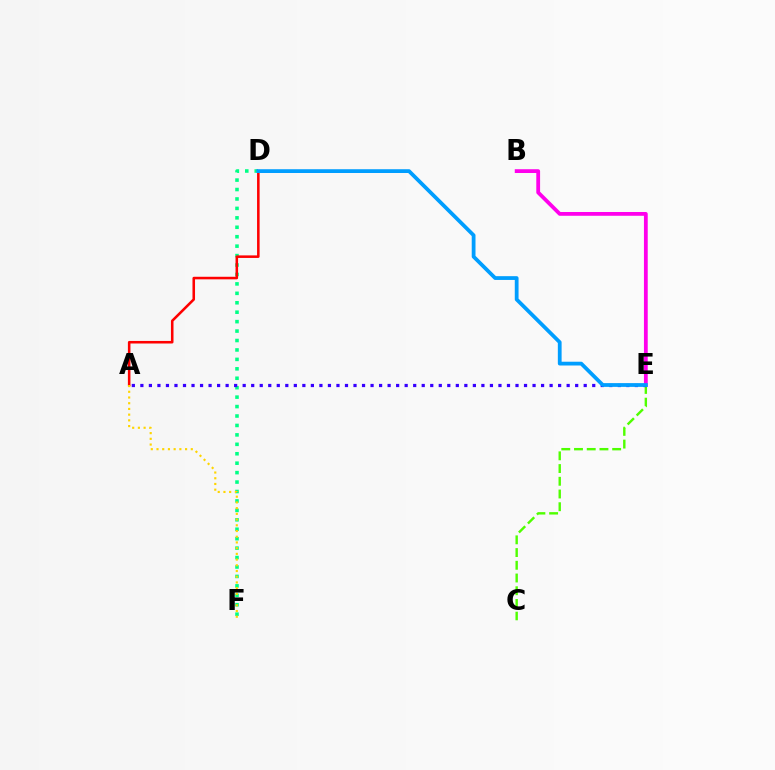{('C', 'E'): [{'color': '#4fff00', 'line_style': 'dashed', 'thickness': 1.73}], ('D', 'F'): [{'color': '#00ff86', 'line_style': 'dotted', 'thickness': 2.56}], ('A', 'D'): [{'color': '#ff0000', 'line_style': 'solid', 'thickness': 1.84}], ('B', 'E'): [{'color': '#ff00ed', 'line_style': 'solid', 'thickness': 2.73}], ('A', 'E'): [{'color': '#3700ff', 'line_style': 'dotted', 'thickness': 2.32}], ('A', 'F'): [{'color': '#ffd500', 'line_style': 'dotted', 'thickness': 1.55}], ('D', 'E'): [{'color': '#009eff', 'line_style': 'solid', 'thickness': 2.72}]}